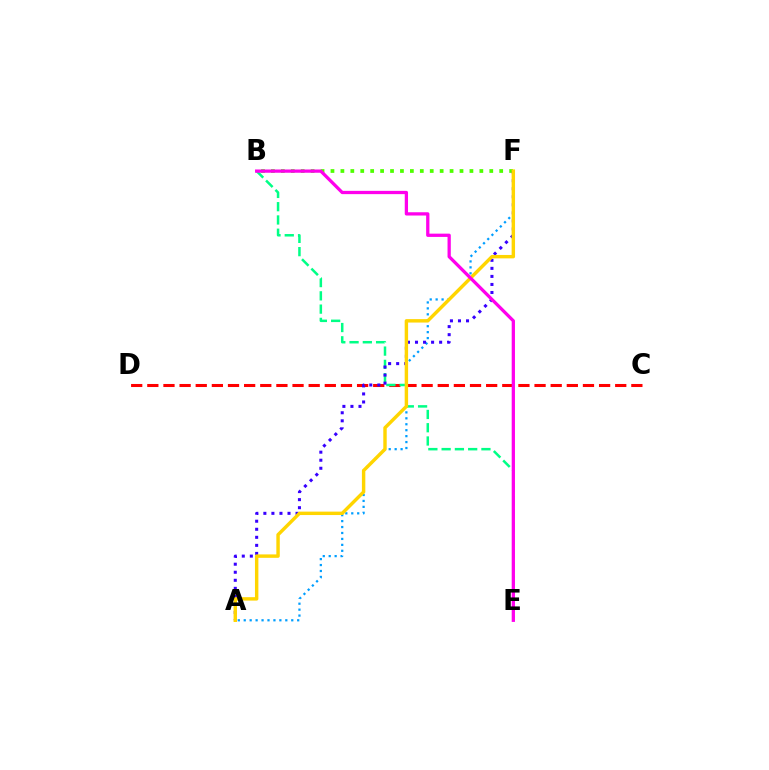{('C', 'D'): [{'color': '#ff0000', 'line_style': 'dashed', 'thickness': 2.19}], ('A', 'F'): [{'color': '#009eff', 'line_style': 'dotted', 'thickness': 1.61}, {'color': '#3700ff', 'line_style': 'dotted', 'thickness': 2.19}, {'color': '#ffd500', 'line_style': 'solid', 'thickness': 2.47}], ('B', 'E'): [{'color': '#00ff86', 'line_style': 'dashed', 'thickness': 1.8}, {'color': '#ff00ed', 'line_style': 'solid', 'thickness': 2.35}], ('B', 'F'): [{'color': '#4fff00', 'line_style': 'dotted', 'thickness': 2.7}]}